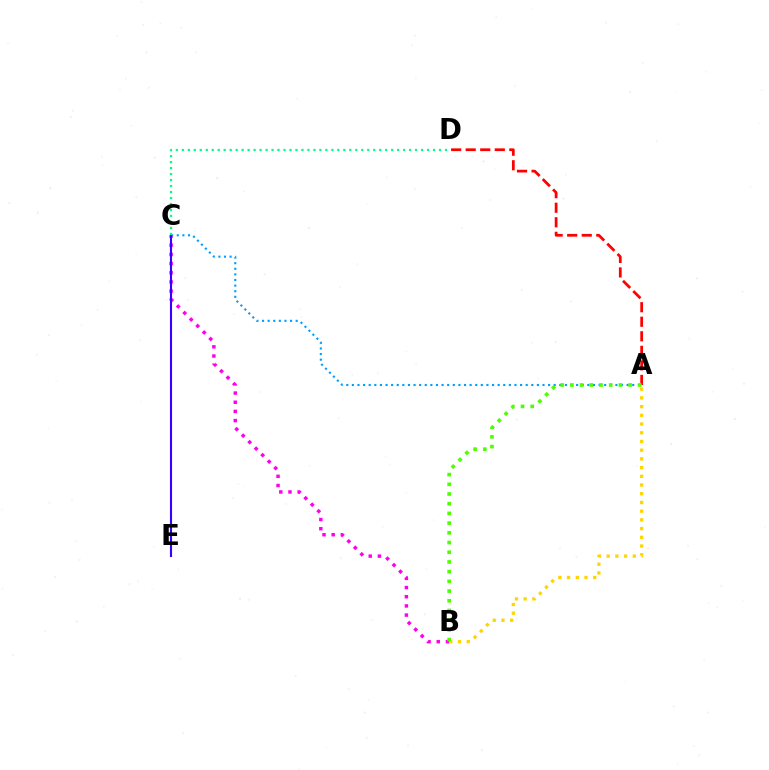{('A', 'D'): [{'color': '#ff0000', 'line_style': 'dashed', 'thickness': 1.98}], ('B', 'C'): [{'color': '#ff00ed', 'line_style': 'dotted', 'thickness': 2.49}], ('A', 'C'): [{'color': '#009eff', 'line_style': 'dotted', 'thickness': 1.52}], ('C', 'E'): [{'color': '#3700ff', 'line_style': 'solid', 'thickness': 1.53}], ('C', 'D'): [{'color': '#00ff86', 'line_style': 'dotted', 'thickness': 1.63}], ('A', 'B'): [{'color': '#ffd500', 'line_style': 'dotted', 'thickness': 2.37}, {'color': '#4fff00', 'line_style': 'dotted', 'thickness': 2.64}]}